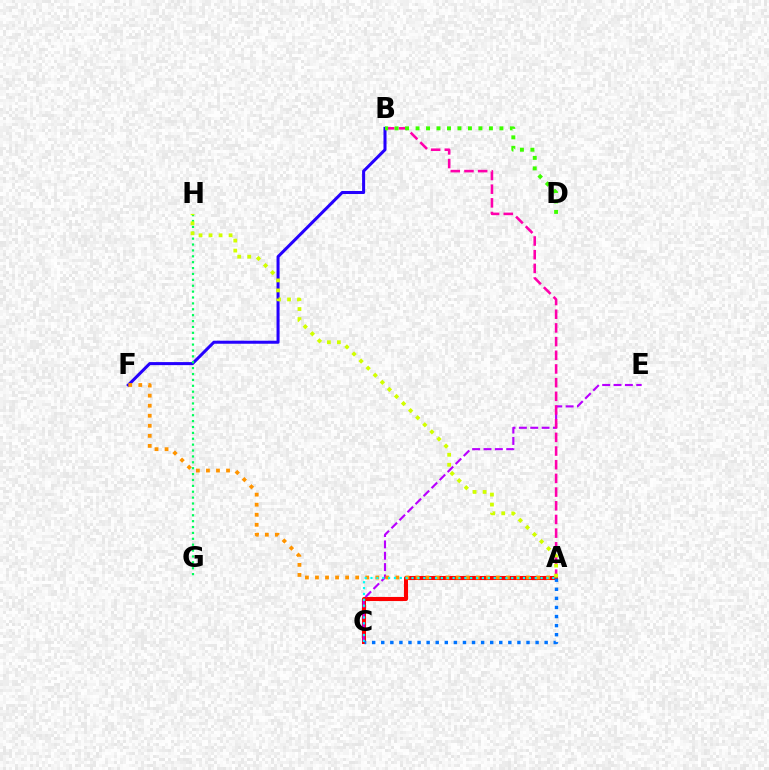{('A', 'C'): [{'color': '#ff0000', 'line_style': 'solid', 'thickness': 2.93}, {'color': '#00fff6', 'line_style': 'dotted', 'thickness': 1.59}, {'color': '#0074ff', 'line_style': 'dotted', 'thickness': 2.47}], ('C', 'E'): [{'color': '#b900ff', 'line_style': 'dashed', 'thickness': 1.54}], ('A', 'B'): [{'color': '#ff00ac', 'line_style': 'dashed', 'thickness': 1.86}], ('B', 'F'): [{'color': '#2500ff', 'line_style': 'solid', 'thickness': 2.19}], ('G', 'H'): [{'color': '#00ff5c', 'line_style': 'dotted', 'thickness': 1.6}], ('A', 'F'): [{'color': '#ff9400', 'line_style': 'dotted', 'thickness': 2.73}], ('B', 'D'): [{'color': '#3dff00', 'line_style': 'dotted', 'thickness': 2.85}], ('A', 'H'): [{'color': '#d1ff00', 'line_style': 'dotted', 'thickness': 2.72}]}